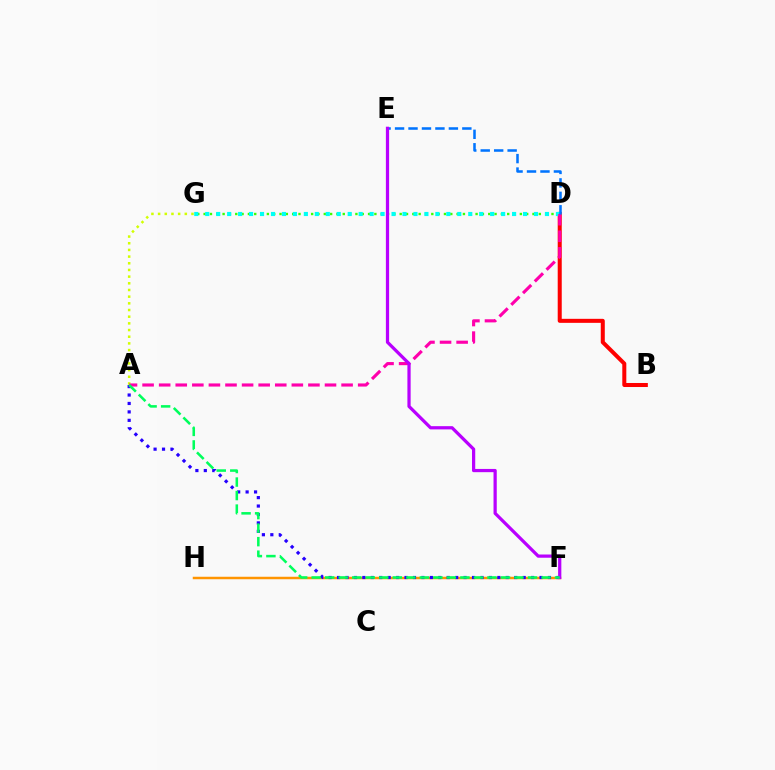{('D', 'G'): [{'color': '#3dff00', 'line_style': 'dotted', 'thickness': 1.72}, {'color': '#00fff6', 'line_style': 'dotted', 'thickness': 2.98}], ('F', 'H'): [{'color': '#ff9400', 'line_style': 'solid', 'thickness': 1.79}], ('A', 'G'): [{'color': '#d1ff00', 'line_style': 'dotted', 'thickness': 1.81}], ('B', 'D'): [{'color': '#ff0000', 'line_style': 'solid', 'thickness': 2.9}], ('A', 'F'): [{'color': '#2500ff', 'line_style': 'dotted', 'thickness': 2.29}, {'color': '#00ff5c', 'line_style': 'dashed', 'thickness': 1.84}], ('A', 'D'): [{'color': '#ff00ac', 'line_style': 'dashed', 'thickness': 2.25}], ('D', 'E'): [{'color': '#0074ff', 'line_style': 'dashed', 'thickness': 1.83}], ('E', 'F'): [{'color': '#b900ff', 'line_style': 'solid', 'thickness': 2.33}]}